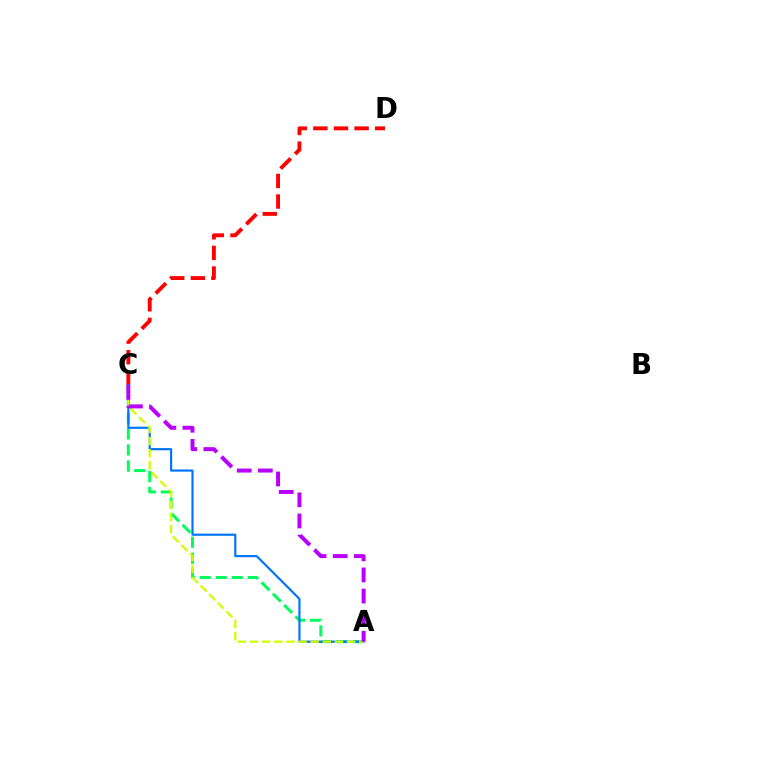{('A', 'C'): [{'color': '#00ff5c', 'line_style': 'dashed', 'thickness': 2.17}, {'color': '#0074ff', 'line_style': 'solid', 'thickness': 1.56}, {'color': '#d1ff00', 'line_style': 'dashed', 'thickness': 1.65}, {'color': '#b900ff', 'line_style': 'dashed', 'thickness': 2.87}], ('C', 'D'): [{'color': '#ff0000', 'line_style': 'dashed', 'thickness': 2.8}]}